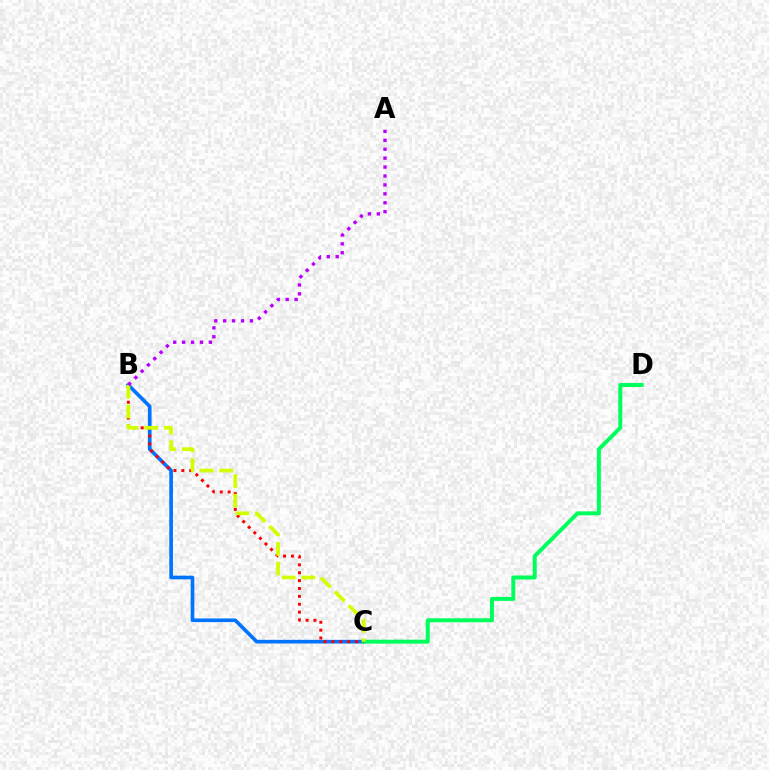{('B', 'C'): [{'color': '#0074ff', 'line_style': 'solid', 'thickness': 2.64}, {'color': '#ff0000', 'line_style': 'dotted', 'thickness': 2.14}, {'color': '#d1ff00', 'line_style': 'dashed', 'thickness': 2.67}], ('C', 'D'): [{'color': '#00ff5c', 'line_style': 'solid', 'thickness': 2.86}], ('A', 'B'): [{'color': '#b900ff', 'line_style': 'dotted', 'thickness': 2.42}]}